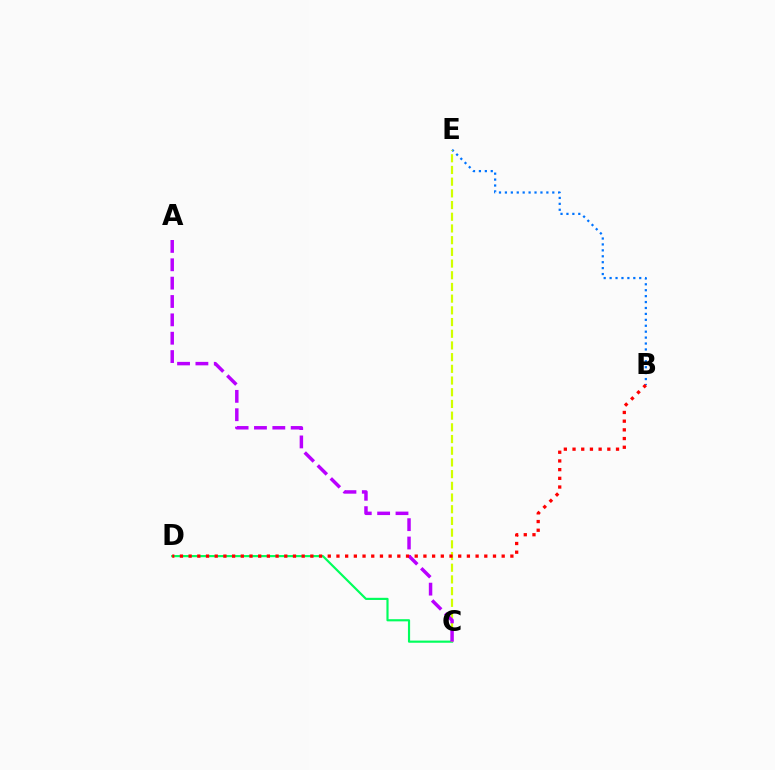{('C', 'D'): [{'color': '#00ff5c', 'line_style': 'solid', 'thickness': 1.56}], ('B', 'E'): [{'color': '#0074ff', 'line_style': 'dotted', 'thickness': 1.61}], ('C', 'E'): [{'color': '#d1ff00', 'line_style': 'dashed', 'thickness': 1.59}], ('A', 'C'): [{'color': '#b900ff', 'line_style': 'dashed', 'thickness': 2.49}], ('B', 'D'): [{'color': '#ff0000', 'line_style': 'dotted', 'thickness': 2.36}]}